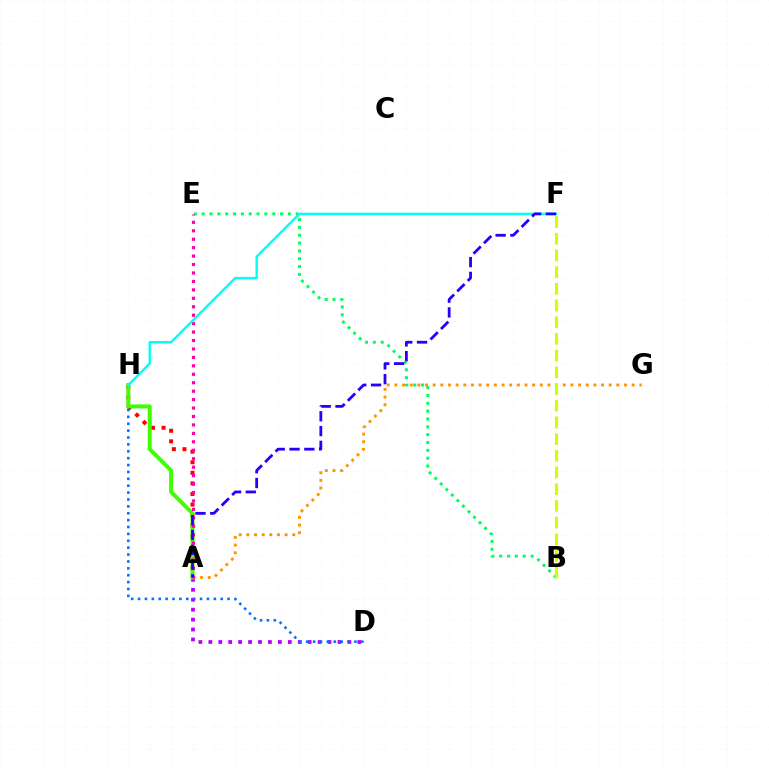{('A', 'H'): [{'color': '#ff0000', 'line_style': 'dotted', 'thickness': 2.87}, {'color': '#3dff00', 'line_style': 'solid', 'thickness': 2.86}], ('A', 'D'): [{'color': '#b900ff', 'line_style': 'dotted', 'thickness': 2.7}], ('B', 'E'): [{'color': '#00ff5c', 'line_style': 'dotted', 'thickness': 2.13}], ('D', 'H'): [{'color': '#0074ff', 'line_style': 'dotted', 'thickness': 1.87}], ('A', 'G'): [{'color': '#ff9400', 'line_style': 'dotted', 'thickness': 2.08}], ('A', 'E'): [{'color': '#ff00ac', 'line_style': 'dotted', 'thickness': 2.29}], ('F', 'H'): [{'color': '#00fff6', 'line_style': 'solid', 'thickness': 1.73}], ('A', 'F'): [{'color': '#2500ff', 'line_style': 'dashed', 'thickness': 2.01}], ('B', 'F'): [{'color': '#d1ff00', 'line_style': 'dashed', 'thickness': 2.27}]}